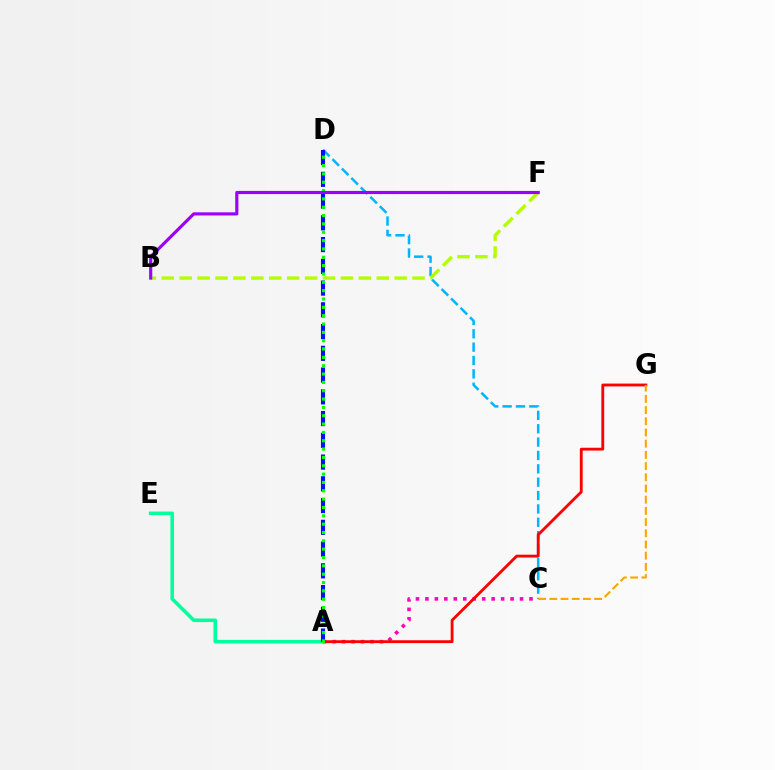{('C', 'D'): [{'color': '#00b5ff', 'line_style': 'dashed', 'thickness': 1.82}], ('A', 'C'): [{'color': '#ff00bd', 'line_style': 'dotted', 'thickness': 2.57}], ('B', 'F'): [{'color': '#b3ff00', 'line_style': 'dashed', 'thickness': 2.43}, {'color': '#9b00ff', 'line_style': 'solid', 'thickness': 2.26}], ('A', 'G'): [{'color': '#ff0000', 'line_style': 'solid', 'thickness': 2.05}], ('A', 'E'): [{'color': '#00ff9d', 'line_style': 'solid', 'thickness': 2.58}], ('A', 'D'): [{'color': '#0010ff', 'line_style': 'dashed', 'thickness': 2.95}, {'color': '#08ff00', 'line_style': 'dotted', 'thickness': 2.27}], ('C', 'G'): [{'color': '#ffa500', 'line_style': 'dashed', 'thickness': 1.52}]}